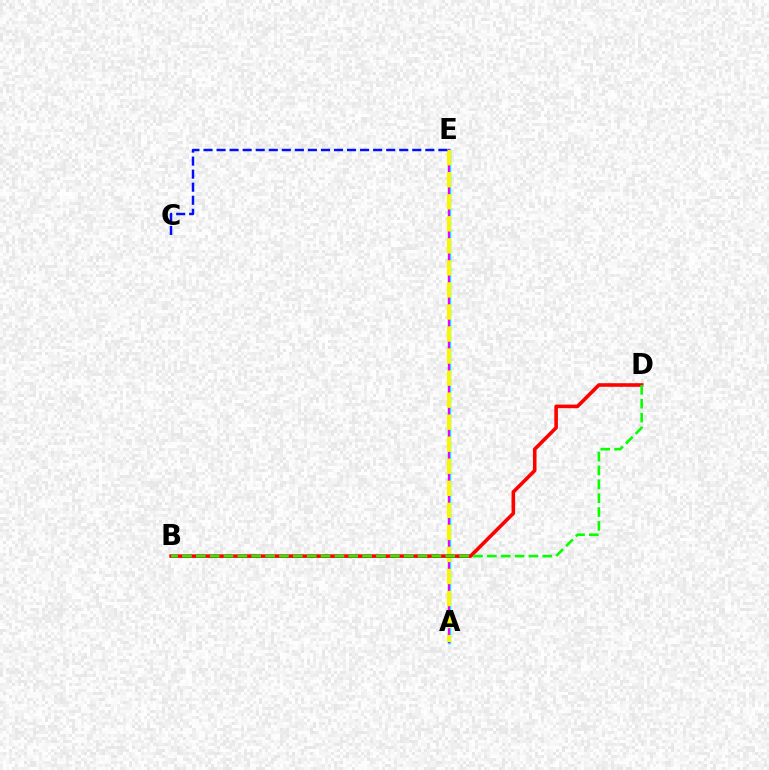{('A', 'E'): [{'color': '#00fff6', 'line_style': 'solid', 'thickness': 2.49}, {'color': '#ee00ff', 'line_style': 'solid', 'thickness': 1.61}, {'color': '#fcf500', 'line_style': 'dashed', 'thickness': 2.99}], ('B', 'D'): [{'color': '#ff0000', 'line_style': 'solid', 'thickness': 2.59}, {'color': '#08ff00', 'line_style': 'dashed', 'thickness': 1.88}], ('C', 'E'): [{'color': '#0010ff', 'line_style': 'dashed', 'thickness': 1.77}]}